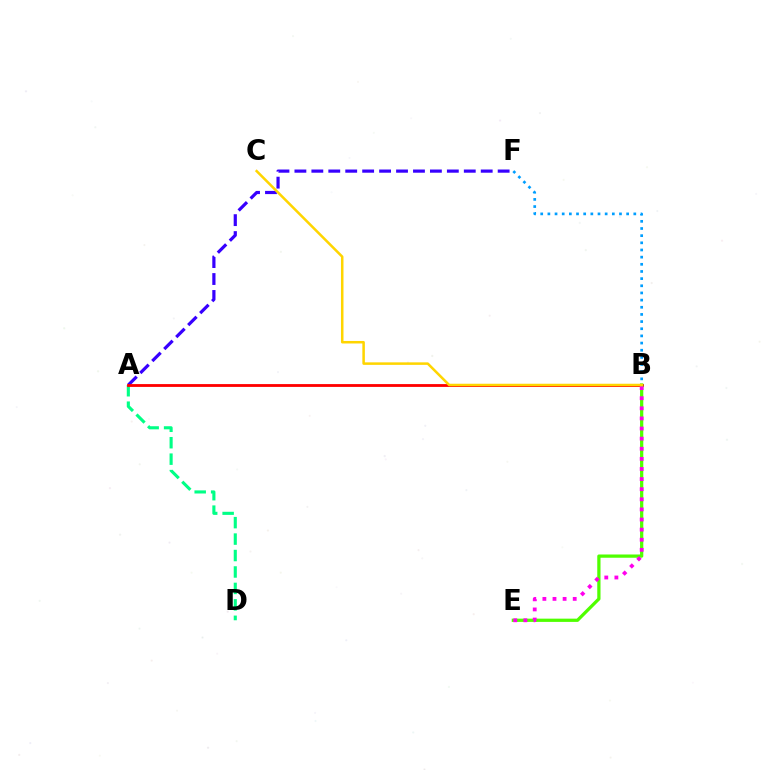{('A', 'F'): [{'color': '#3700ff', 'line_style': 'dashed', 'thickness': 2.3}], ('A', 'D'): [{'color': '#00ff86', 'line_style': 'dashed', 'thickness': 2.23}], ('B', 'F'): [{'color': '#009eff', 'line_style': 'dotted', 'thickness': 1.95}], ('A', 'B'): [{'color': '#ff0000', 'line_style': 'solid', 'thickness': 2.03}], ('B', 'E'): [{'color': '#4fff00', 'line_style': 'solid', 'thickness': 2.34}, {'color': '#ff00ed', 'line_style': 'dotted', 'thickness': 2.75}], ('B', 'C'): [{'color': '#ffd500', 'line_style': 'solid', 'thickness': 1.81}]}